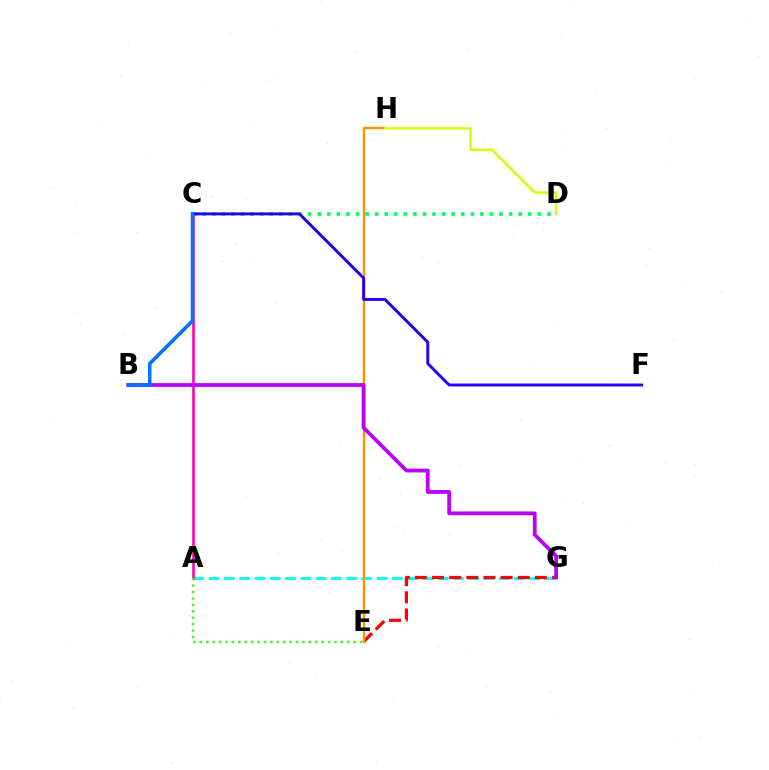{('C', 'D'): [{'color': '#00ff5c', 'line_style': 'dotted', 'thickness': 2.6}], ('A', 'G'): [{'color': '#00fff6', 'line_style': 'dashed', 'thickness': 2.07}], ('E', 'G'): [{'color': '#ff0000', 'line_style': 'dashed', 'thickness': 2.33}], ('E', 'H'): [{'color': '#ff9400', 'line_style': 'solid', 'thickness': 1.71}], ('A', 'C'): [{'color': '#ff00ac', 'line_style': 'solid', 'thickness': 1.86}], ('A', 'E'): [{'color': '#3dff00', 'line_style': 'dotted', 'thickness': 1.74}], ('C', 'F'): [{'color': '#2500ff', 'line_style': 'solid', 'thickness': 2.11}], ('D', 'H'): [{'color': '#d1ff00', 'line_style': 'solid', 'thickness': 1.71}], ('B', 'G'): [{'color': '#b900ff', 'line_style': 'solid', 'thickness': 2.73}], ('B', 'C'): [{'color': '#0074ff', 'line_style': 'solid', 'thickness': 2.55}]}